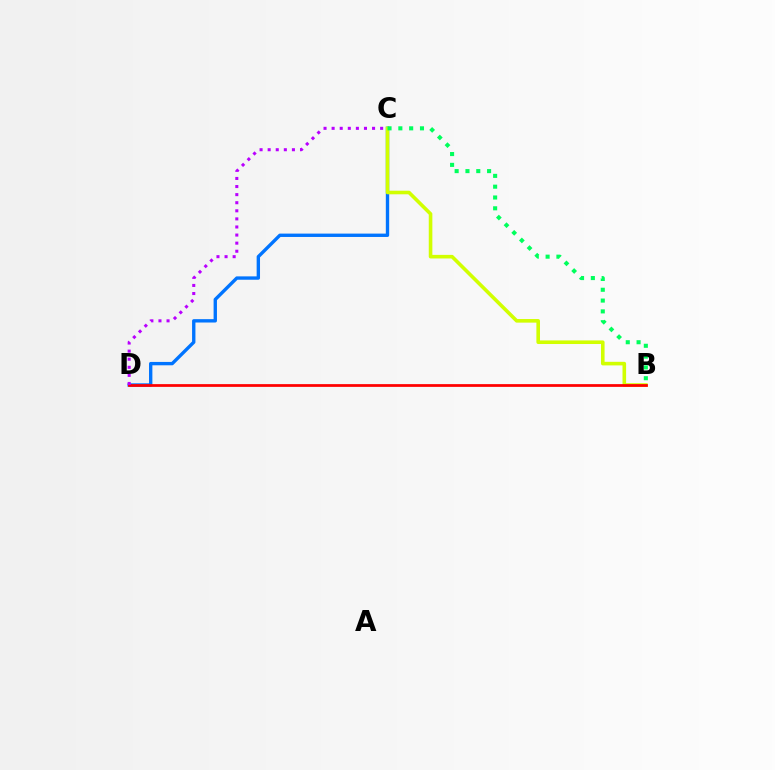{('C', 'D'): [{'color': '#0074ff', 'line_style': 'solid', 'thickness': 2.42}, {'color': '#b900ff', 'line_style': 'dotted', 'thickness': 2.2}], ('B', 'C'): [{'color': '#d1ff00', 'line_style': 'solid', 'thickness': 2.59}, {'color': '#00ff5c', 'line_style': 'dotted', 'thickness': 2.94}], ('B', 'D'): [{'color': '#ff0000', 'line_style': 'solid', 'thickness': 1.98}]}